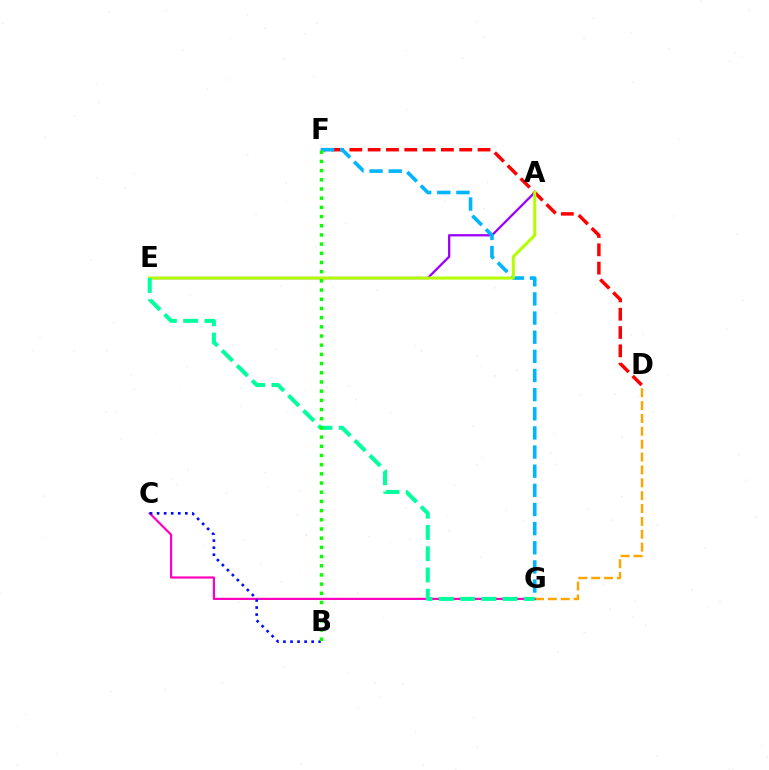{('D', 'G'): [{'color': '#ffa500', 'line_style': 'dashed', 'thickness': 1.75}], ('A', 'E'): [{'color': '#9b00ff', 'line_style': 'solid', 'thickness': 1.65}, {'color': '#b3ff00', 'line_style': 'solid', 'thickness': 2.17}], ('C', 'G'): [{'color': '#ff00bd', 'line_style': 'solid', 'thickness': 1.57}], ('D', 'F'): [{'color': '#ff0000', 'line_style': 'dashed', 'thickness': 2.49}], ('F', 'G'): [{'color': '#00b5ff', 'line_style': 'dashed', 'thickness': 2.6}], ('B', 'C'): [{'color': '#0010ff', 'line_style': 'dotted', 'thickness': 1.92}], ('E', 'G'): [{'color': '#00ff9d', 'line_style': 'dashed', 'thickness': 2.89}], ('B', 'F'): [{'color': '#08ff00', 'line_style': 'dotted', 'thickness': 2.5}]}